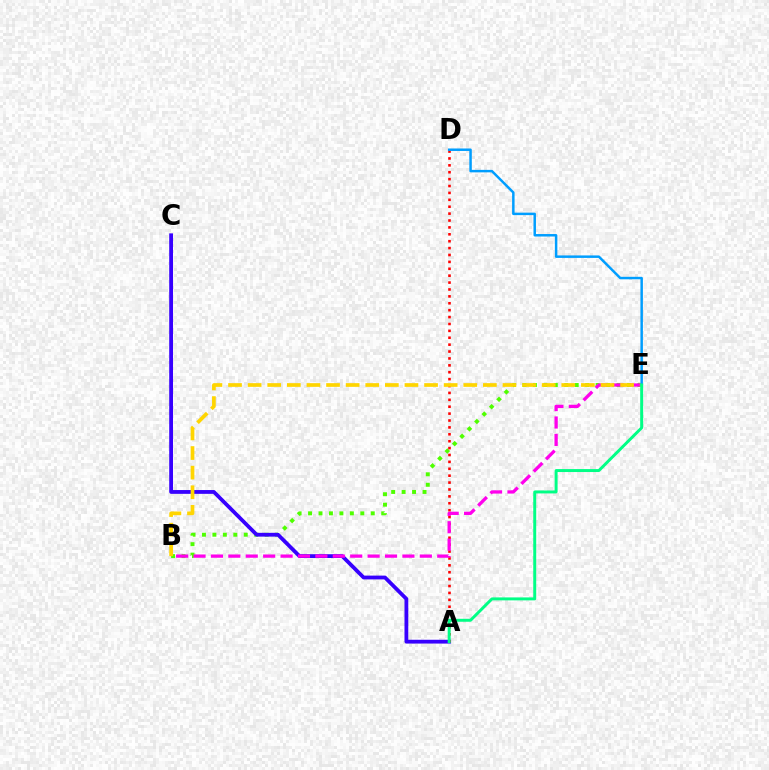{('B', 'E'): [{'color': '#4fff00', 'line_style': 'dotted', 'thickness': 2.84}, {'color': '#ff00ed', 'line_style': 'dashed', 'thickness': 2.36}, {'color': '#ffd500', 'line_style': 'dashed', 'thickness': 2.66}], ('A', 'C'): [{'color': '#3700ff', 'line_style': 'solid', 'thickness': 2.74}], ('A', 'D'): [{'color': '#ff0000', 'line_style': 'dotted', 'thickness': 1.87}], ('D', 'E'): [{'color': '#009eff', 'line_style': 'solid', 'thickness': 1.79}], ('A', 'E'): [{'color': '#00ff86', 'line_style': 'solid', 'thickness': 2.13}]}